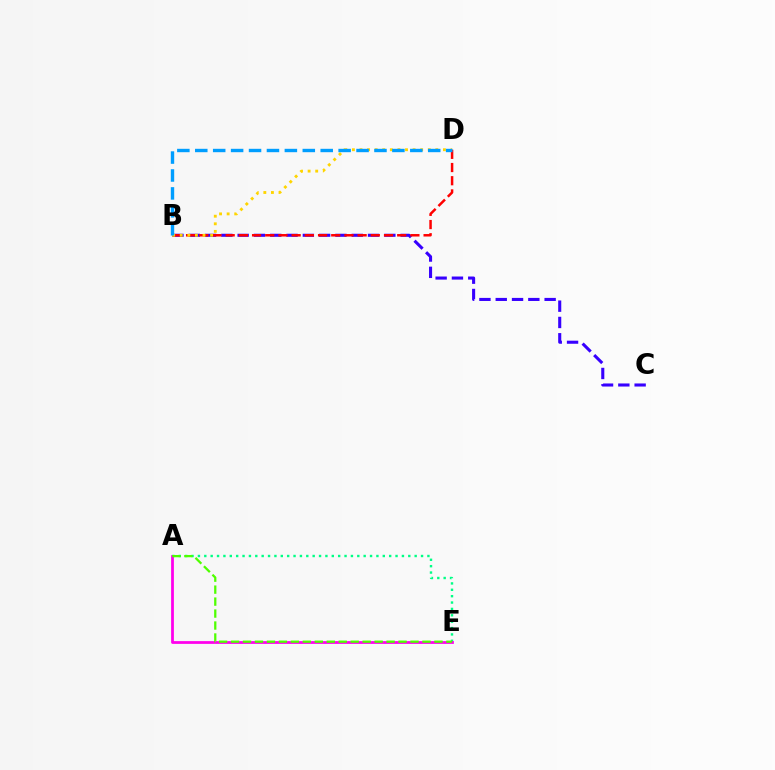{('B', 'C'): [{'color': '#3700ff', 'line_style': 'dashed', 'thickness': 2.21}], ('B', 'D'): [{'color': '#ff0000', 'line_style': 'dashed', 'thickness': 1.79}, {'color': '#ffd500', 'line_style': 'dotted', 'thickness': 2.06}, {'color': '#009eff', 'line_style': 'dashed', 'thickness': 2.43}], ('A', 'E'): [{'color': '#00ff86', 'line_style': 'dotted', 'thickness': 1.73}, {'color': '#ff00ed', 'line_style': 'solid', 'thickness': 1.99}, {'color': '#4fff00', 'line_style': 'dashed', 'thickness': 1.63}]}